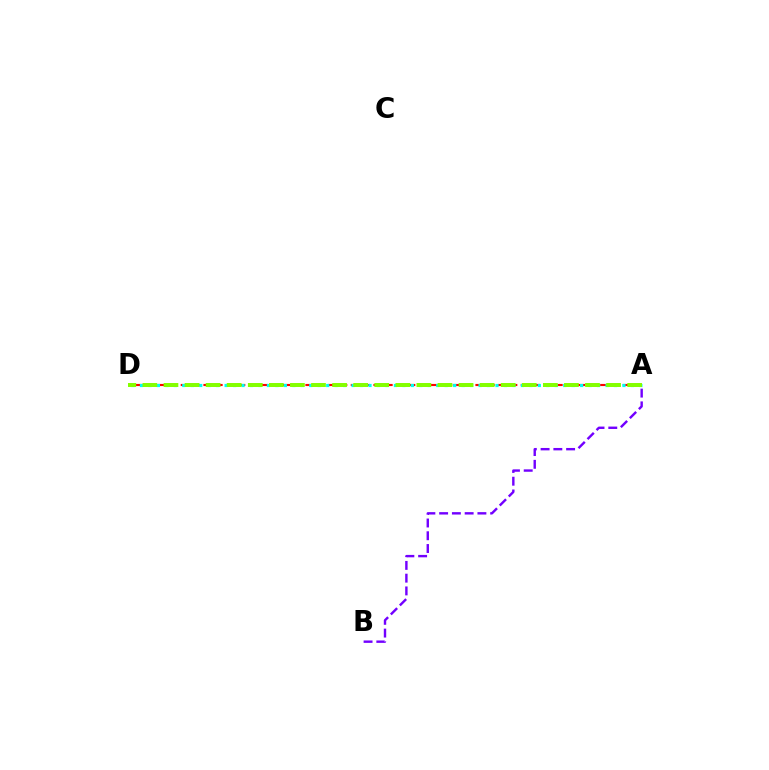{('A', 'D'): [{'color': '#ff0000', 'line_style': 'dashed', 'thickness': 1.54}, {'color': '#00fff6', 'line_style': 'dotted', 'thickness': 2.3}, {'color': '#84ff00', 'line_style': 'dashed', 'thickness': 2.86}], ('A', 'B'): [{'color': '#7200ff', 'line_style': 'dashed', 'thickness': 1.73}]}